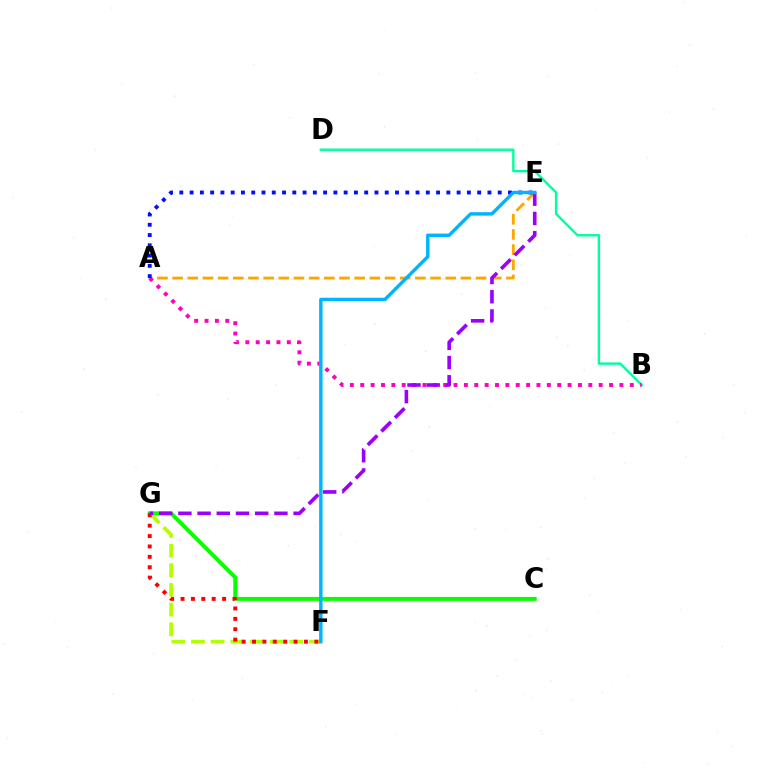{('F', 'G'): [{'color': '#b3ff00', 'line_style': 'dashed', 'thickness': 2.67}, {'color': '#ff0000', 'line_style': 'dotted', 'thickness': 2.82}], ('B', 'D'): [{'color': '#00ff9d', 'line_style': 'solid', 'thickness': 1.73}], ('C', 'G'): [{'color': '#08ff00', 'line_style': 'solid', 'thickness': 2.82}], ('A', 'E'): [{'color': '#ffa500', 'line_style': 'dashed', 'thickness': 2.06}, {'color': '#0010ff', 'line_style': 'dotted', 'thickness': 2.79}], ('A', 'B'): [{'color': '#ff00bd', 'line_style': 'dotted', 'thickness': 2.82}], ('E', 'G'): [{'color': '#9b00ff', 'line_style': 'dashed', 'thickness': 2.61}], ('E', 'F'): [{'color': '#00b5ff', 'line_style': 'solid', 'thickness': 2.47}]}